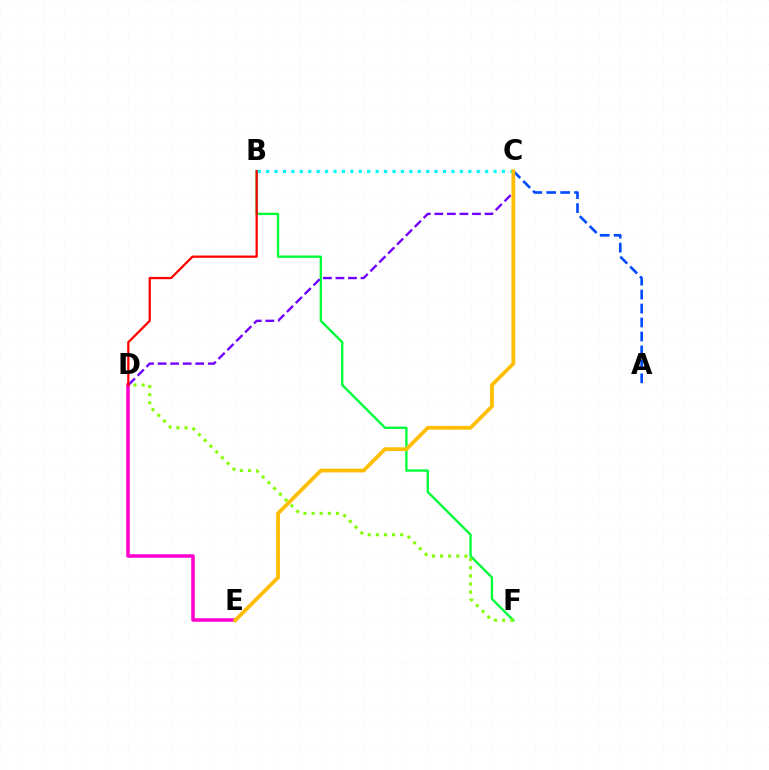{('B', 'F'): [{'color': '#00ff39', 'line_style': 'solid', 'thickness': 1.69}], ('B', 'C'): [{'color': '#00fff6', 'line_style': 'dotted', 'thickness': 2.29}], ('A', 'C'): [{'color': '#004bff', 'line_style': 'dashed', 'thickness': 1.9}], ('C', 'D'): [{'color': '#7200ff', 'line_style': 'dashed', 'thickness': 1.7}], ('D', 'E'): [{'color': '#ff00cf', 'line_style': 'solid', 'thickness': 2.55}], ('C', 'E'): [{'color': '#ffbd00', 'line_style': 'solid', 'thickness': 2.7}], ('D', 'F'): [{'color': '#84ff00', 'line_style': 'dotted', 'thickness': 2.21}], ('B', 'D'): [{'color': '#ff0000', 'line_style': 'solid', 'thickness': 1.62}]}